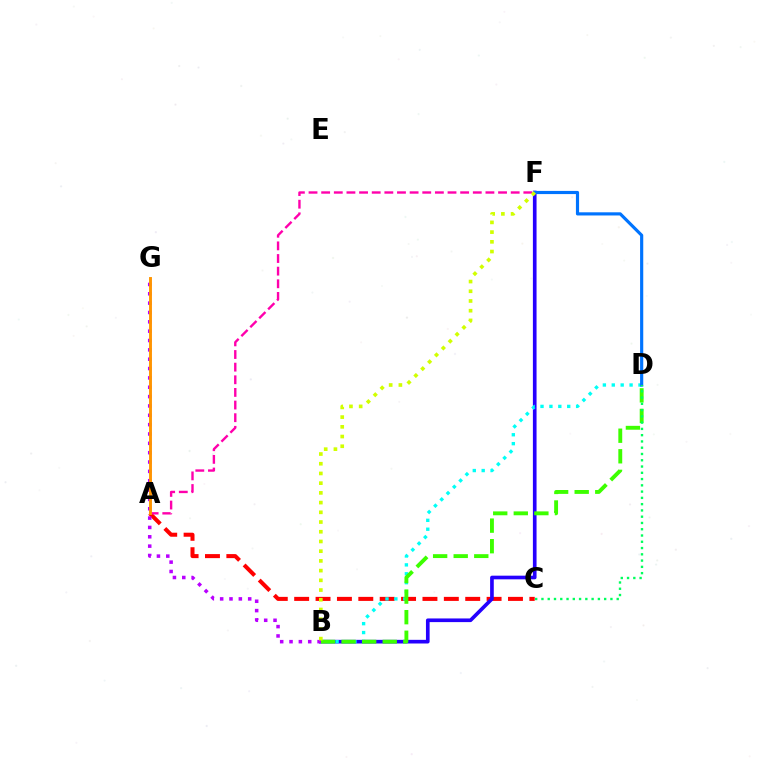{('A', 'C'): [{'color': '#ff0000', 'line_style': 'dashed', 'thickness': 2.9}], ('B', 'F'): [{'color': '#2500ff', 'line_style': 'solid', 'thickness': 2.63}, {'color': '#d1ff00', 'line_style': 'dotted', 'thickness': 2.64}], ('B', 'D'): [{'color': '#00fff6', 'line_style': 'dotted', 'thickness': 2.42}, {'color': '#3dff00', 'line_style': 'dashed', 'thickness': 2.79}], ('A', 'F'): [{'color': '#ff00ac', 'line_style': 'dashed', 'thickness': 1.72}], ('D', 'F'): [{'color': '#0074ff', 'line_style': 'solid', 'thickness': 2.28}], ('C', 'D'): [{'color': '#00ff5c', 'line_style': 'dotted', 'thickness': 1.7}], ('B', 'G'): [{'color': '#b900ff', 'line_style': 'dotted', 'thickness': 2.54}], ('A', 'G'): [{'color': '#ff9400', 'line_style': 'solid', 'thickness': 2.08}]}